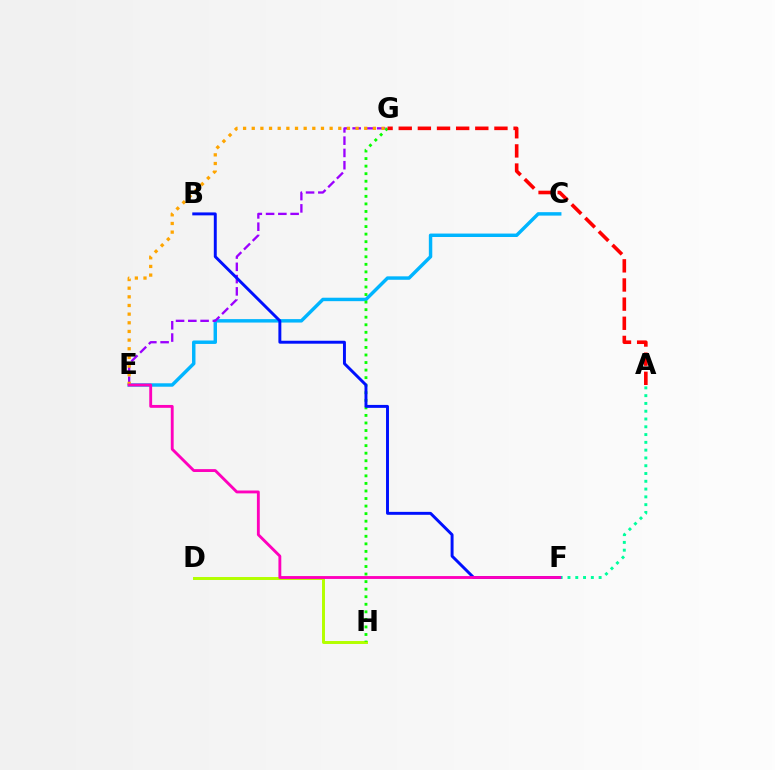{('D', 'H'): [{'color': '#b3ff00', 'line_style': 'solid', 'thickness': 2.14}], ('C', 'E'): [{'color': '#00b5ff', 'line_style': 'solid', 'thickness': 2.48}], ('E', 'G'): [{'color': '#9b00ff', 'line_style': 'dashed', 'thickness': 1.67}, {'color': '#ffa500', 'line_style': 'dotted', 'thickness': 2.35}], ('A', 'F'): [{'color': '#00ff9d', 'line_style': 'dotted', 'thickness': 2.12}], ('G', 'H'): [{'color': '#08ff00', 'line_style': 'dotted', 'thickness': 2.05}], ('B', 'F'): [{'color': '#0010ff', 'line_style': 'solid', 'thickness': 2.12}], ('A', 'G'): [{'color': '#ff0000', 'line_style': 'dashed', 'thickness': 2.6}], ('E', 'F'): [{'color': '#ff00bd', 'line_style': 'solid', 'thickness': 2.06}]}